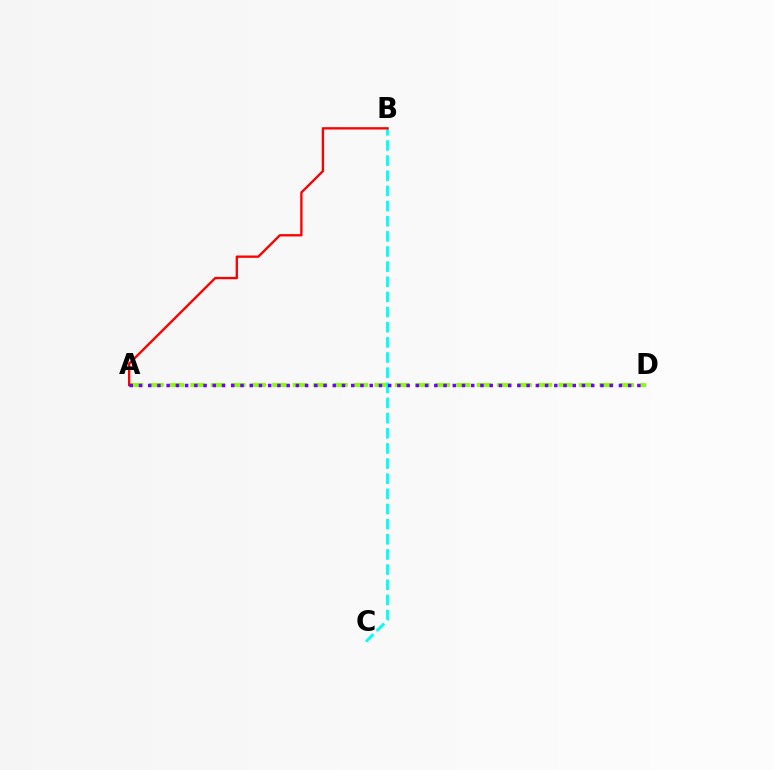{('A', 'D'): [{'color': '#84ff00', 'line_style': 'dashed', 'thickness': 2.78}, {'color': '#7200ff', 'line_style': 'dotted', 'thickness': 2.51}], ('B', 'C'): [{'color': '#00fff6', 'line_style': 'dashed', 'thickness': 2.06}], ('A', 'B'): [{'color': '#ff0000', 'line_style': 'solid', 'thickness': 1.68}]}